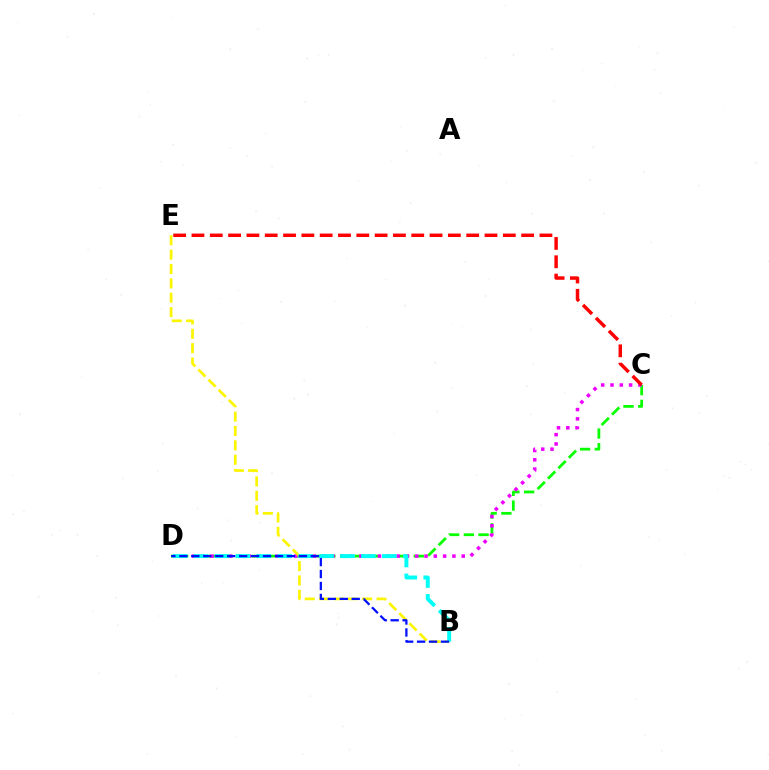{('C', 'D'): [{'color': '#08ff00', 'line_style': 'dashed', 'thickness': 2.0}, {'color': '#ee00ff', 'line_style': 'dotted', 'thickness': 2.53}], ('B', 'E'): [{'color': '#fcf500', 'line_style': 'dashed', 'thickness': 1.95}], ('B', 'D'): [{'color': '#00fff6', 'line_style': 'dashed', 'thickness': 2.84}, {'color': '#0010ff', 'line_style': 'dashed', 'thickness': 1.62}], ('C', 'E'): [{'color': '#ff0000', 'line_style': 'dashed', 'thickness': 2.49}]}